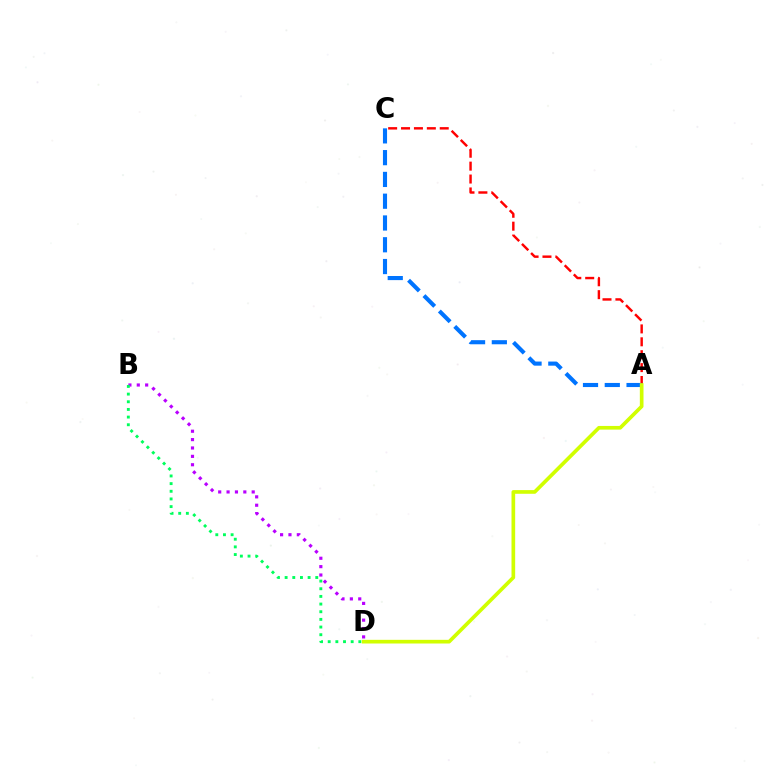{('B', 'D'): [{'color': '#b900ff', 'line_style': 'dotted', 'thickness': 2.28}, {'color': '#00ff5c', 'line_style': 'dotted', 'thickness': 2.08}], ('A', 'C'): [{'color': '#ff0000', 'line_style': 'dashed', 'thickness': 1.75}, {'color': '#0074ff', 'line_style': 'dashed', 'thickness': 2.96}], ('A', 'D'): [{'color': '#d1ff00', 'line_style': 'solid', 'thickness': 2.65}]}